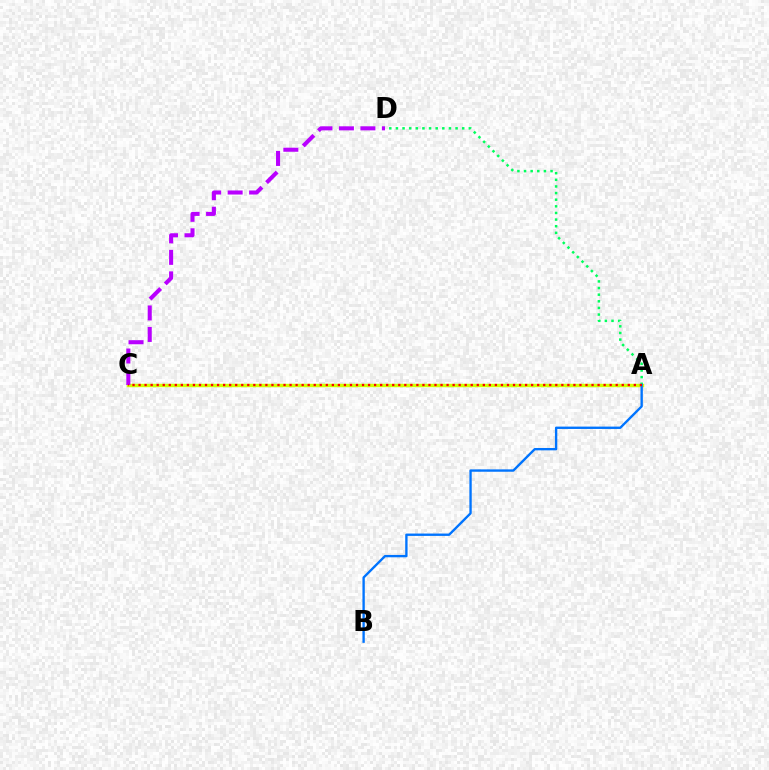{('A', 'C'): [{'color': '#d1ff00', 'line_style': 'solid', 'thickness': 2.47}, {'color': '#ff0000', 'line_style': 'dotted', 'thickness': 1.64}], ('A', 'D'): [{'color': '#00ff5c', 'line_style': 'dotted', 'thickness': 1.8}], ('A', 'B'): [{'color': '#0074ff', 'line_style': 'solid', 'thickness': 1.7}], ('C', 'D'): [{'color': '#b900ff', 'line_style': 'dashed', 'thickness': 2.92}]}